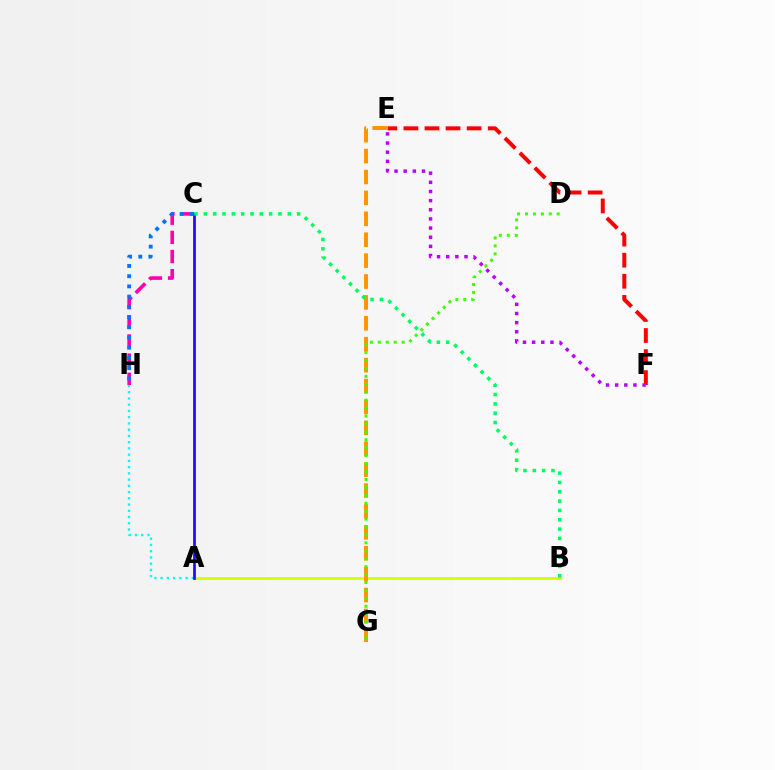{('A', 'B'): [{'color': '#d1ff00', 'line_style': 'solid', 'thickness': 1.97}], ('A', 'H'): [{'color': '#00fff6', 'line_style': 'dotted', 'thickness': 1.7}], ('C', 'H'): [{'color': '#ff00ac', 'line_style': 'dashed', 'thickness': 2.6}, {'color': '#0074ff', 'line_style': 'dotted', 'thickness': 2.78}], ('A', 'C'): [{'color': '#2500ff', 'line_style': 'solid', 'thickness': 1.92}], ('E', 'G'): [{'color': '#ff9400', 'line_style': 'dashed', 'thickness': 2.84}], ('B', 'C'): [{'color': '#00ff5c', 'line_style': 'dotted', 'thickness': 2.53}], ('D', 'G'): [{'color': '#3dff00', 'line_style': 'dotted', 'thickness': 2.15}], ('E', 'F'): [{'color': '#ff0000', 'line_style': 'dashed', 'thickness': 2.86}, {'color': '#b900ff', 'line_style': 'dotted', 'thickness': 2.49}]}